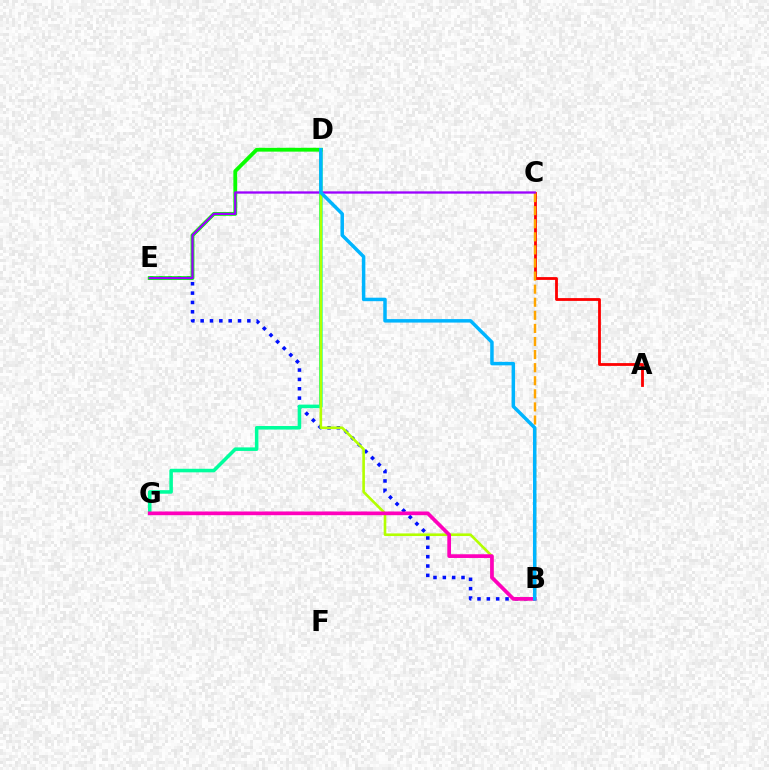{('A', 'C'): [{'color': '#ff0000', 'line_style': 'solid', 'thickness': 2.02}], ('B', 'E'): [{'color': '#0010ff', 'line_style': 'dotted', 'thickness': 2.54}], ('D', 'G'): [{'color': '#00ff9d', 'line_style': 'solid', 'thickness': 2.56}], ('D', 'E'): [{'color': '#08ff00', 'line_style': 'solid', 'thickness': 2.75}], ('B', 'C'): [{'color': '#ffa500', 'line_style': 'dashed', 'thickness': 1.78}], ('C', 'E'): [{'color': '#9b00ff', 'line_style': 'solid', 'thickness': 1.65}], ('B', 'D'): [{'color': '#b3ff00', 'line_style': 'solid', 'thickness': 1.89}, {'color': '#00b5ff', 'line_style': 'solid', 'thickness': 2.51}], ('B', 'G'): [{'color': '#ff00bd', 'line_style': 'solid', 'thickness': 2.67}]}